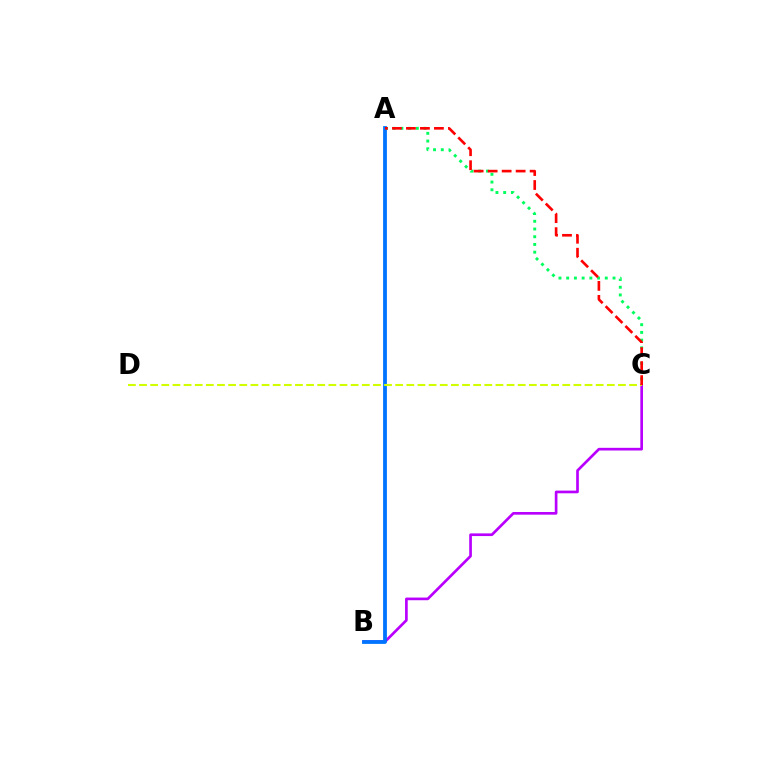{('B', 'C'): [{'color': '#b900ff', 'line_style': 'solid', 'thickness': 1.93}], ('A', 'C'): [{'color': '#00ff5c', 'line_style': 'dotted', 'thickness': 2.1}, {'color': '#ff0000', 'line_style': 'dashed', 'thickness': 1.9}], ('A', 'B'): [{'color': '#0074ff', 'line_style': 'solid', 'thickness': 2.73}], ('C', 'D'): [{'color': '#d1ff00', 'line_style': 'dashed', 'thickness': 1.51}]}